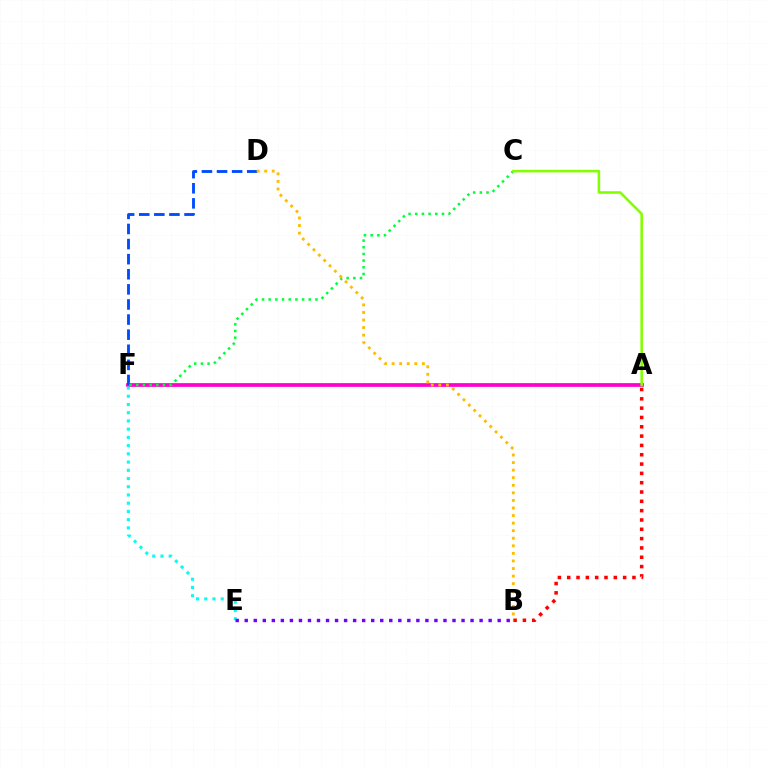{('A', 'F'): [{'color': '#ff00cf', 'line_style': 'solid', 'thickness': 2.69}], ('D', 'F'): [{'color': '#004bff', 'line_style': 'dashed', 'thickness': 2.05}], ('A', 'B'): [{'color': '#ff0000', 'line_style': 'dotted', 'thickness': 2.53}], ('E', 'F'): [{'color': '#00fff6', 'line_style': 'dotted', 'thickness': 2.23}], ('C', 'F'): [{'color': '#00ff39', 'line_style': 'dotted', 'thickness': 1.81}], ('B', 'D'): [{'color': '#ffbd00', 'line_style': 'dotted', 'thickness': 2.06}], ('A', 'C'): [{'color': '#84ff00', 'line_style': 'solid', 'thickness': 1.85}], ('B', 'E'): [{'color': '#7200ff', 'line_style': 'dotted', 'thickness': 2.45}]}